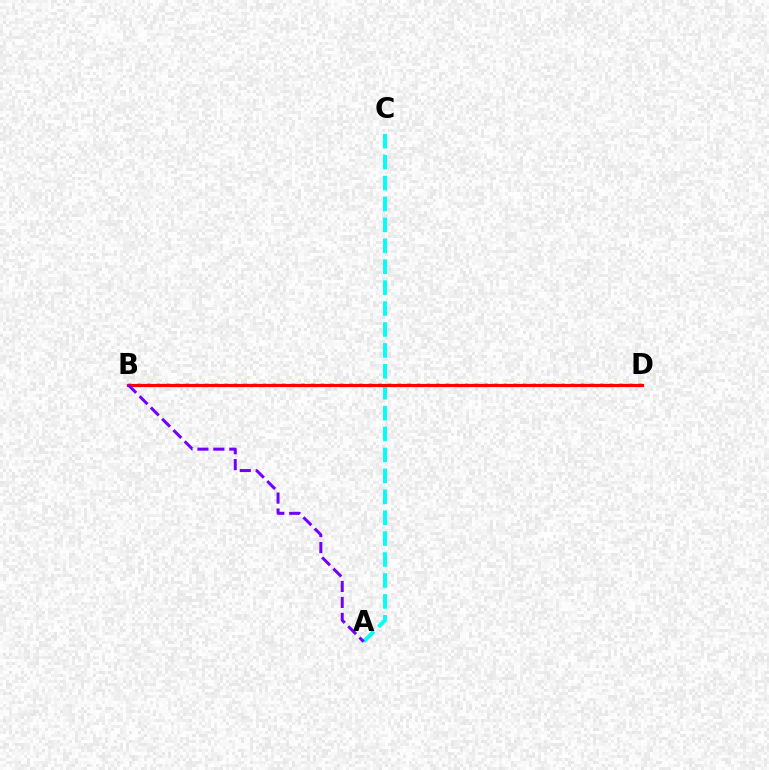{('A', 'C'): [{'color': '#00fff6', 'line_style': 'dashed', 'thickness': 2.84}], ('B', 'D'): [{'color': '#84ff00', 'line_style': 'dotted', 'thickness': 2.62}, {'color': '#ff0000', 'line_style': 'solid', 'thickness': 2.3}], ('A', 'B'): [{'color': '#7200ff', 'line_style': 'dashed', 'thickness': 2.16}]}